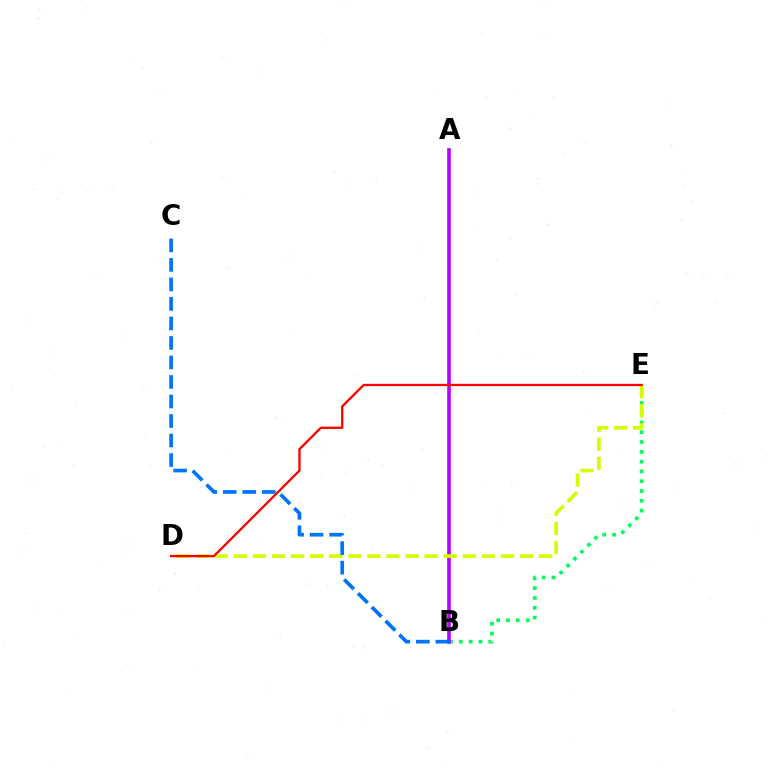{('B', 'E'): [{'color': '#00ff5c', 'line_style': 'dotted', 'thickness': 2.66}], ('A', 'B'): [{'color': '#b900ff', 'line_style': 'solid', 'thickness': 2.6}], ('D', 'E'): [{'color': '#d1ff00', 'line_style': 'dashed', 'thickness': 2.59}, {'color': '#ff0000', 'line_style': 'solid', 'thickness': 1.66}], ('B', 'C'): [{'color': '#0074ff', 'line_style': 'dashed', 'thickness': 2.65}]}